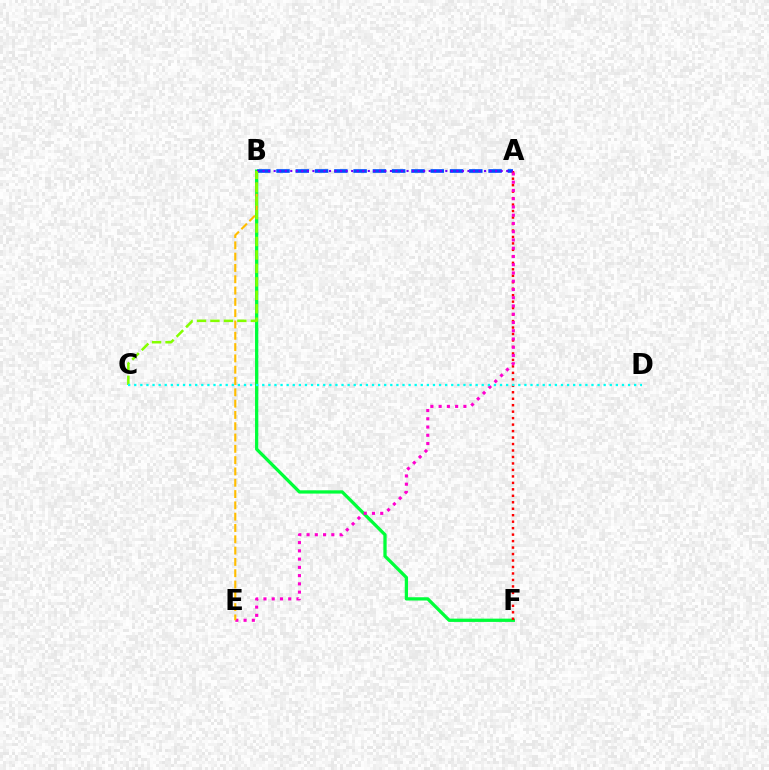{('A', 'B'): [{'color': '#004bff', 'line_style': 'dashed', 'thickness': 2.62}, {'color': '#7200ff', 'line_style': 'dotted', 'thickness': 1.5}], ('B', 'F'): [{'color': '#00ff39', 'line_style': 'solid', 'thickness': 2.36}], ('A', 'F'): [{'color': '#ff0000', 'line_style': 'dotted', 'thickness': 1.76}], ('A', 'E'): [{'color': '#ff00cf', 'line_style': 'dotted', 'thickness': 2.24}], ('B', 'E'): [{'color': '#ffbd00', 'line_style': 'dashed', 'thickness': 1.54}], ('B', 'C'): [{'color': '#84ff00', 'line_style': 'dashed', 'thickness': 1.83}], ('C', 'D'): [{'color': '#00fff6', 'line_style': 'dotted', 'thickness': 1.66}]}